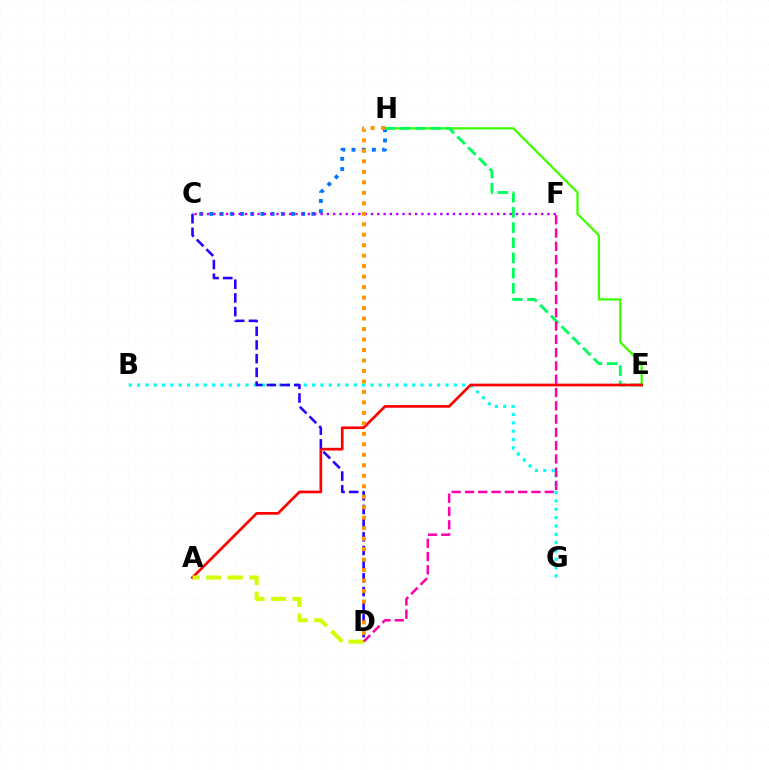{('E', 'H'): [{'color': '#3dff00', 'line_style': 'solid', 'thickness': 1.62}, {'color': '#00ff5c', 'line_style': 'dashed', 'thickness': 2.06}], ('C', 'H'): [{'color': '#0074ff', 'line_style': 'dotted', 'thickness': 2.77}], ('B', 'G'): [{'color': '#00fff6', 'line_style': 'dotted', 'thickness': 2.26}], ('A', 'E'): [{'color': '#ff0000', 'line_style': 'solid', 'thickness': 1.94}], ('A', 'D'): [{'color': '#d1ff00', 'line_style': 'dashed', 'thickness': 2.93}], ('C', 'F'): [{'color': '#b900ff', 'line_style': 'dotted', 'thickness': 1.71}], ('C', 'D'): [{'color': '#2500ff', 'line_style': 'dashed', 'thickness': 1.86}], ('D', 'F'): [{'color': '#ff00ac', 'line_style': 'dashed', 'thickness': 1.81}], ('D', 'H'): [{'color': '#ff9400', 'line_style': 'dotted', 'thickness': 2.85}]}